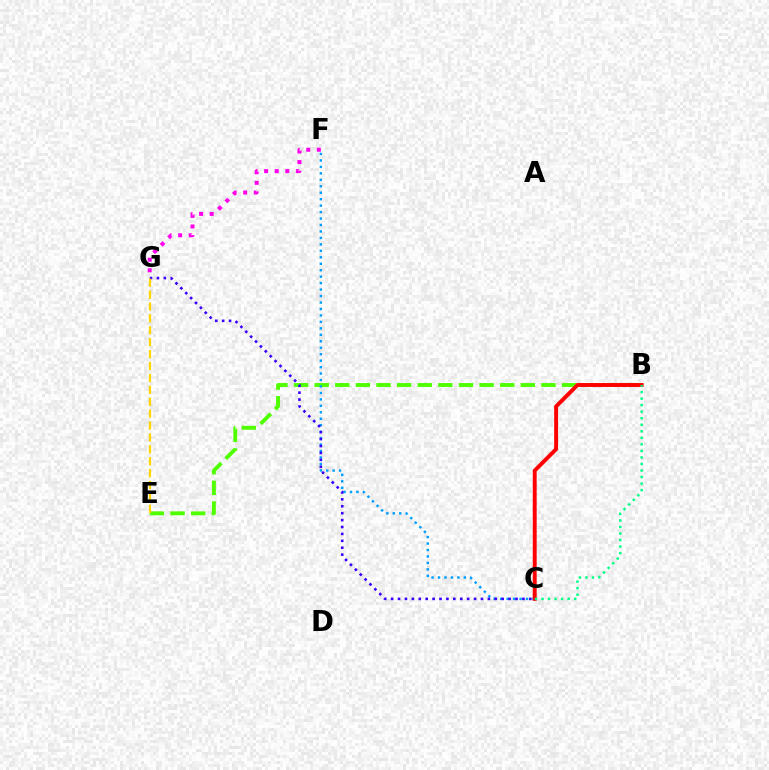{('B', 'E'): [{'color': '#4fff00', 'line_style': 'dashed', 'thickness': 2.8}], ('C', 'F'): [{'color': '#009eff', 'line_style': 'dotted', 'thickness': 1.75}], ('F', 'G'): [{'color': '#ff00ed', 'line_style': 'dotted', 'thickness': 2.88}], ('C', 'G'): [{'color': '#3700ff', 'line_style': 'dotted', 'thickness': 1.88}], ('B', 'C'): [{'color': '#ff0000', 'line_style': 'solid', 'thickness': 2.82}, {'color': '#00ff86', 'line_style': 'dotted', 'thickness': 1.77}], ('E', 'G'): [{'color': '#ffd500', 'line_style': 'dashed', 'thickness': 1.62}]}